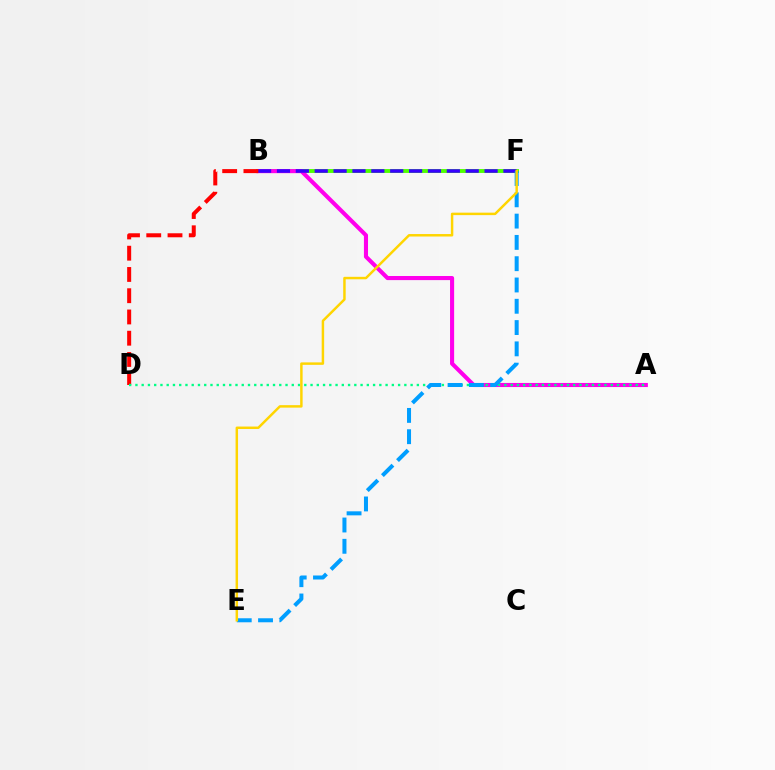{('B', 'F'): [{'color': '#4fff00', 'line_style': 'solid', 'thickness': 2.79}, {'color': '#3700ff', 'line_style': 'dashed', 'thickness': 2.56}], ('A', 'B'): [{'color': '#ff00ed', 'line_style': 'solid', 'thickness': 2.95}], ('B', 'D'): [{'color': '#ff0000', 'line_style': 'dashed', 'thickness': 2.89}], ('A', 'D'): [{'color': '#00ff86', 'line_style': 'dotted', 'thickness': 1.7}], ('E', 'F'): [{'color': '#009eff', 'line_style': 'dashed', 'thickness': 2.89}, {'color': '#ffd500', 'line_style': 'solid', 'thickness': 1.78}]}